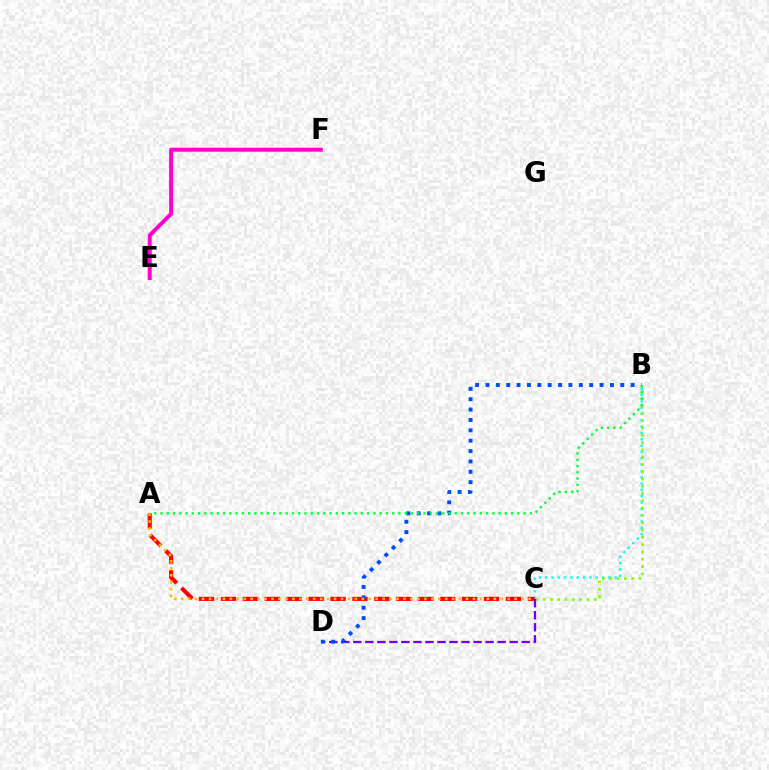{('B', 'C'): [{'color': '#00fff6', 'line_style': 'dotted', 'thickness': 1.72}, {'color': '#84ff00', 'line_style': 'dotted', 'thickness': 1.98}], ('A', 'C'): [{'color': '#ff0000', 'line_style': 'dashed', 'thickness': 2.98}, {'color': '#ffbd00', 'line_style': 'dotted', 'thickness': 1.89}], ('C', 'D'): [{'color': '#7200ff', 'line_style': 'dashed', 'thickness': 1.63}], ('E', 'F'): [{'color': '#ff00cf', 'line_style': 'solid', 'thickness': 2.86}], ('B', 'D'): [{'color': '#004bff', 'line_style': 'dotted', 'thickness': 2.82}], ('A', 'B'): [{'color': '#00ff39', 'line_style': 'dotted', 'thickness': 1.7}]}